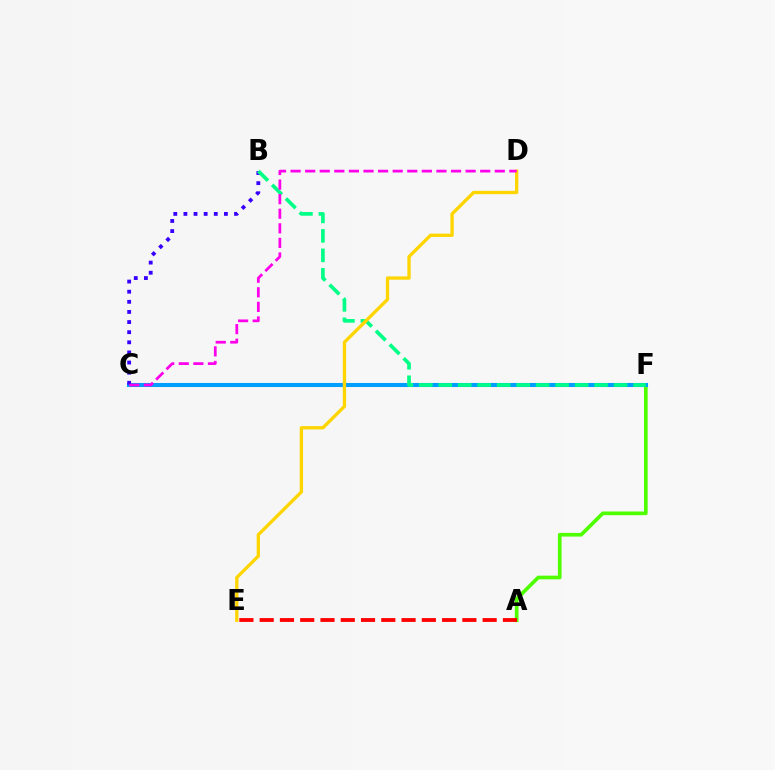{('A', 'F'): [{'color': '#4fff00', 'line_style': 'solid', 'thickness': 2.65}], ('C', 'F'): [{'color': '#009eff', 'line_style': 'solid', 'thickness': 2.91}], ('B', 'C'): [{'color': '#3700ff', 'line_style': 'dotted', 'thickness': 2.75}], ('B', 'F'): [{'color': '#00ff86', 'line_style': 'dashed', 'thickness': 2.65}], ('D', 'E'): [{'color': '#ffd500', 'line_style': 'solid', 'thickness': 2.39}], ('A', 'E'): [{'color': '#ff0000', 'line_style': 'dashed', 'thickness': 2.75}], ('C', 'D'): [{'color': '#ff00ed', 'line_style': 'dashed', 'thickness': 1.98}]}